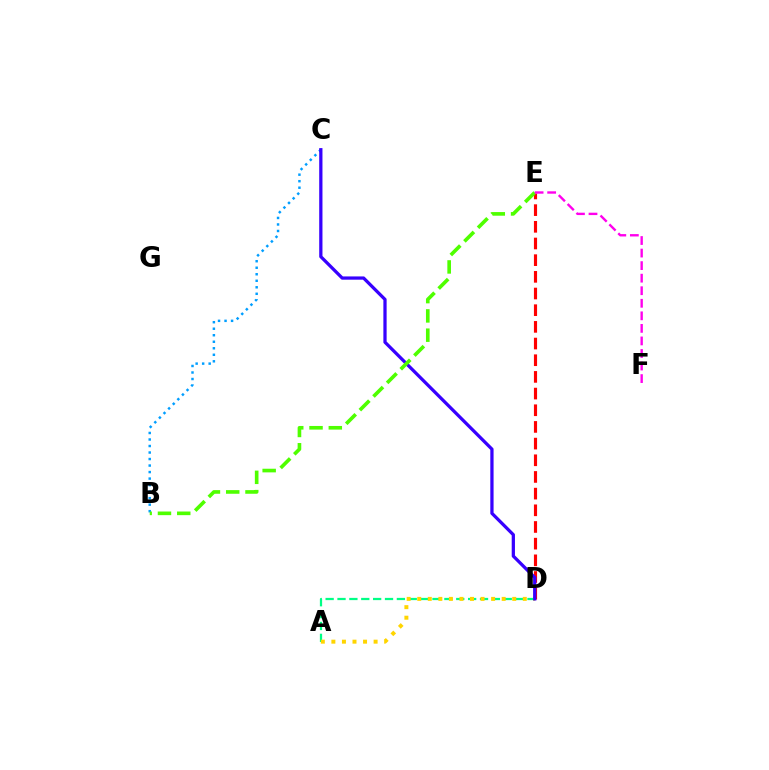{('D', 'E'): [{'color': '#ff0000', 'line_style': 'dashed', 'thickness': 2.27}], ('B', 'C'): [{'color': '#009eff', 'line_style': 'dotted', 'thickness': 1.77}], ('A', 'D'): [{'color': '#00ff86', 'line_style': 'dashed', 'thickness': 1.61}, {'color': '#ffd500', 'line_style': 'dotted', 'thickness': 2.87}], ('C', 'D'): [{'color': '#3700ff', 'line_style': 'solid', 'thickness': 2.34}], ('B', 'E'): [{'color': '#4fff00', 'line_style': 'dashed', 'thickness': 2.62}], ('E', 'F'): [{'color': '#ff00ed', 'line_style': 'dashed', 'thickness': 1.71}]}